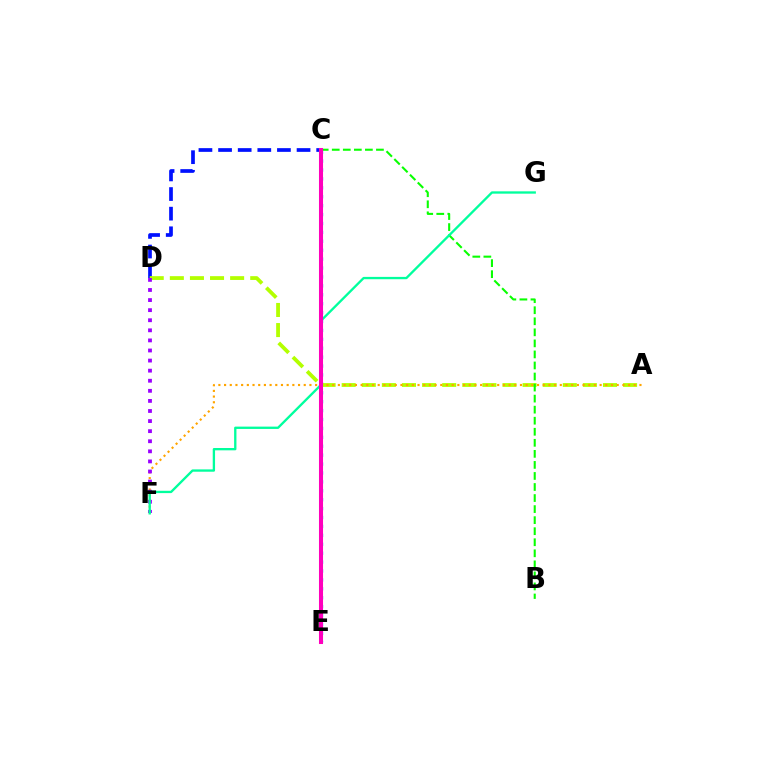{('C', 'E'): [{'color': '#00b5ff', 'line_style': 'dotted', 'thickness': 2.42}, {'color': '#ff0000', 'line_style': 'dashed', 'thickness': 2.86}, {'color': '#ff00bd', 'line_style': 'solid', 'thickness': 2.91}], ('C', 'D'): [{'color': '#0010ff', 'line_style': 'dashed', 'thickness': 2.67}], ('A', 'D'): [{'color': '#b3ff00', 'line_style': 'dashed', 'thickness': 2.73}], ('A', 'F'): [{'color': '#ffa500', 'line_style': 'dotted', 'thickness': 1.55}], ('B', 'C'): [{'color': '#08ff00', 'line_style': 'dashed', 'thickness': 1.5}], ('D', 'F'): [{'color': '#9b00ff', 'line_style': 'dotted', 'thickness': 2.74}], ('F', 'G'): [{'color': '#00ff9d', 'line_style': 'solid', 'thickness': 1.68}]}